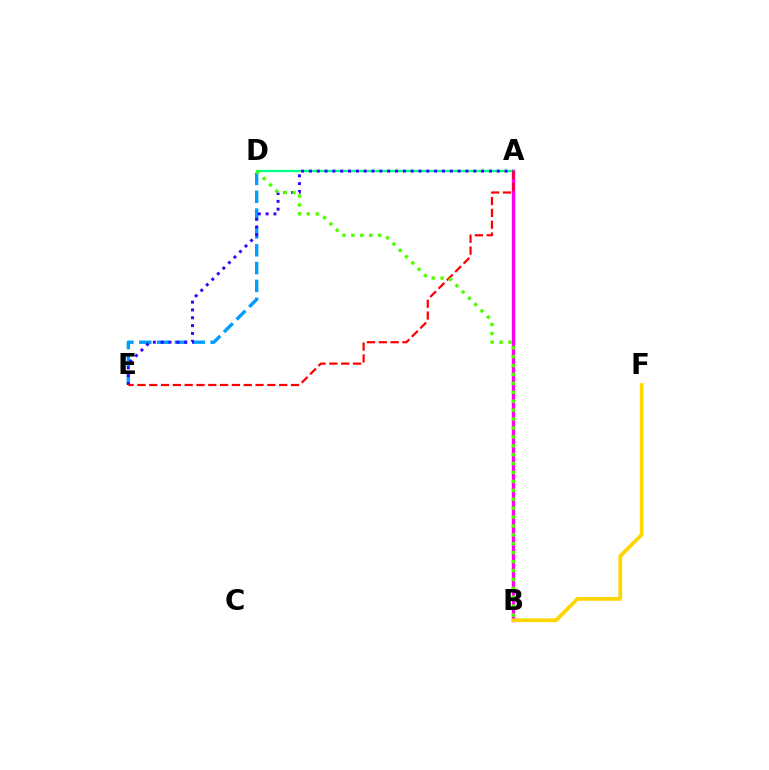{('A', 'B'): [{'color': '#ff00ed', 'line_style': 'solid', 'thickness': 2.41}], ('D', 'E'): [{'color': '#009eff', 'line_style': 'dashed', 'thickness': 2.42}], ('A', 'D'): [{'color': '#00ff86', 'line_style': 'solid', 'thickness': 1.64}], ('A', 'E'): [{'color': '#3700ff', 'line_style': 'dotted', 'thickness': 2.13}, {'color': '#ff0000', 'line_style': 'dashed', 'thickness': 1.6}], ('B', 'D'): [{'color': '#4fff00', 'line_style': 'dotted', 'thickness': 2.42}], ('B', 'F'): [{'color': '#ffd500', 'line_style': 'solid', 'thickness': 2.7}]}